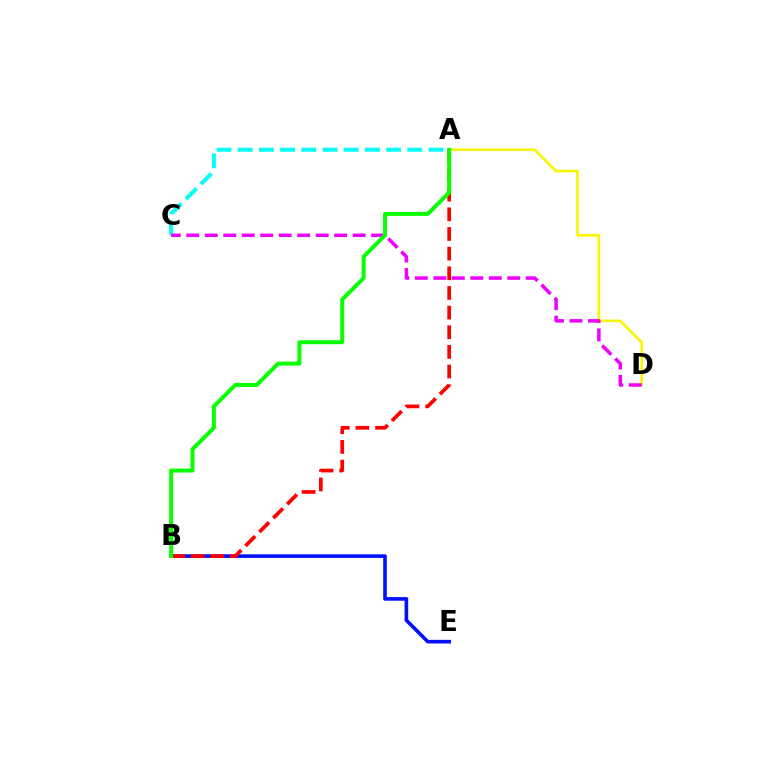{('B', 'E'): [{'color': '#0010ff', 'line_style': 'solid', 'thickness': 2.6}], ('A', 'D'): [{'color': '#fcf500', 'line_style': 'solid', 'thickness': 1.87}], ('A', 'C'): [{'color': '#00fff6', 'line_style': 'dashed', 'thickness': 2.88}], ('A', 'B'): [{'color': '#ff0000', 'line_style': 'dashed', 'thickness': 2.67}, {'color': '#08ff00', 'line_style': 'solid', 'thickness': 2.85}], ('C', 'D'): [{'color': '#ee00ff', 'line_style': 'dashed', 'thickness': 2.51}]}